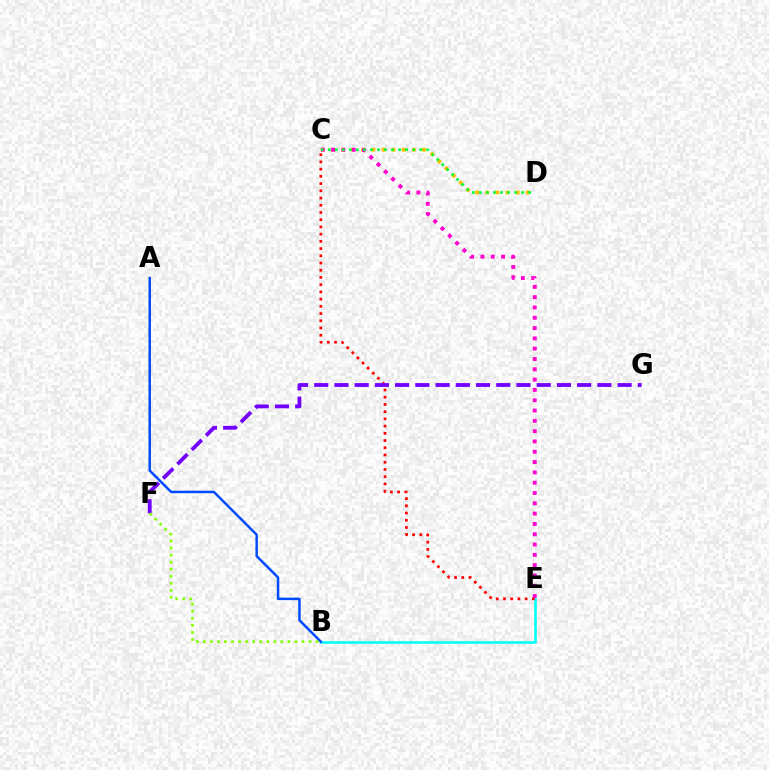{('C', 'D'): [{'color': '#ffbd00', 'line_style': 'dotted', 'thickness': 2.75}, {'color': '#00ff39', 'line_style': 'dotted', 'thickness': 1.91}], ('B', 'E'): [{'color': '#00fff6', 'line_style': 'solid', 'thickness': 1.84}], ('C', 'E'): [{'color': '#ff0000', 'line_style': 'dotted', 'thickness': 1.96}, {'color': '#ff00cf', 'line_style': 'dotted', 'thickness': 2.8}], ('F', 'G'): [{'color': '#7200ff', 'line_style': 'dashed', 'thickness': 2.75}], ('A', 'B'): [{'color': '#004bff', 'line_style': 'solid', 'thickness': 1.79}], ('B', 'F'): [{'color': '#84ff00', 'line_style': 'dotted', 'thickness': 1.91}]}